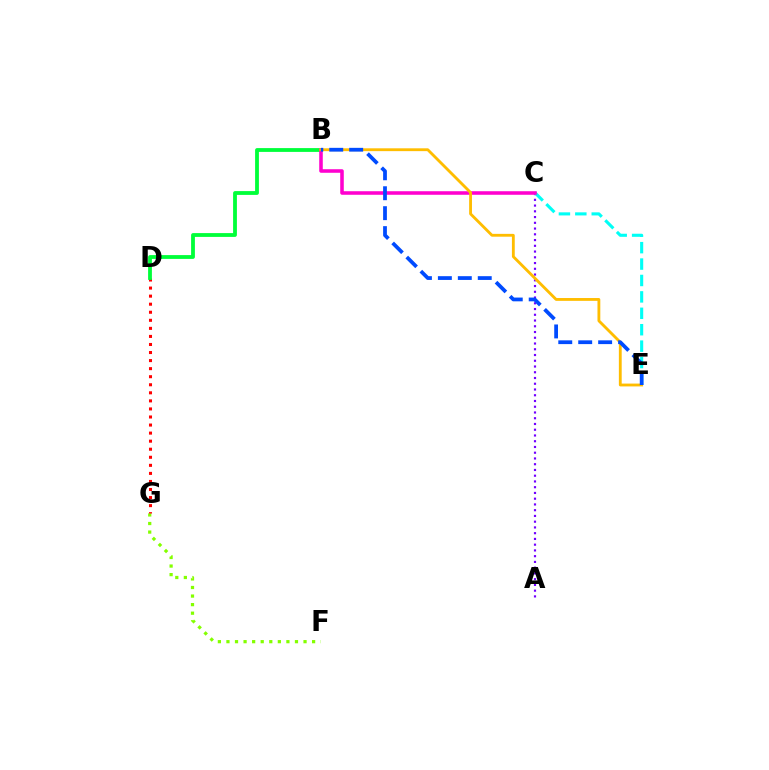{('F', 'G'): [{'color': '#84ff00', 'line_style': 'dotted', 'thickness': 2.33}], ('D', 'G'): [{'color': '#ff0000', 'line_style': 'dotted', 'thickness': 2.19}], ('B', 'D'): [{'color': '#00ff39', 'line_style': 'solid', 'thickness': 2.74}], ('A', 'C'): [{'color': '#7200ff', 'line_style': 'dotted', 'thickness': 1.56}], ('C', 'E'): [{'color': '#00fff6', 'line_style': 'dashed', 'thickness': 2.23}], ('B', 'C'): [{'color': '#ff00cf', 'line_style': 'solid', 'thickness': 2.56}], ('B', 'E'): [{'color': '#ffbd00', 'line_style': 'solid', 'thickness': 2.04}, {'color': '#004bff', 'line_style': 'dashed', 'thickness': 2.71}]}